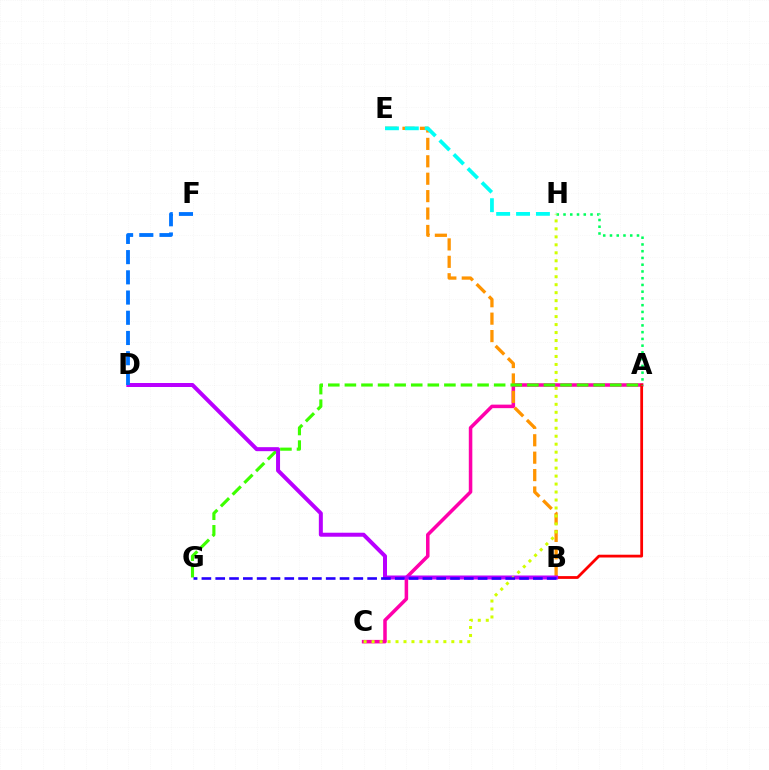{('A', 'C'): [{'color': '#ff00ac', 'line_style': 'solid', 'thickness': 2.54}], ('B', 'E'): [{'color': '#ff9400', 'line_style': 'dashed', 'thickness': 2.37}], ('A', 'G'): [{'color': '#3dff00', 'line_style': 'dashed', 'thickness': 2.25}], ('A', 'B'): [{'color': '#ff0000', 'line_style': 'solid', 'thickness': 2.0}], ('A', 'H'): [{'color': '#00ff5c', 'line_style': 'dotted', 'thickness': 1.83}], ('B', 'D'): [{'color': '#b900ff', 'line_style': 'solid', 'thickness': 2.88}], ('E', 'H'): [{'color': '#00fff6', 'line_style': 'dashed', 'thickness': 2.7}], ('C', 'H'): [{'color': '#d1ff00', 'line_style': 'dotted', 'thickness': 2.17}], ('D', 'F'): [{'color': '#0074ff', 'line_style': 'dashed', 'thickness': 2.75}], ('B', 'G'): [{'color': '#2500ff', 'line_style': 'dashed', 'thickness': 1.88}]}